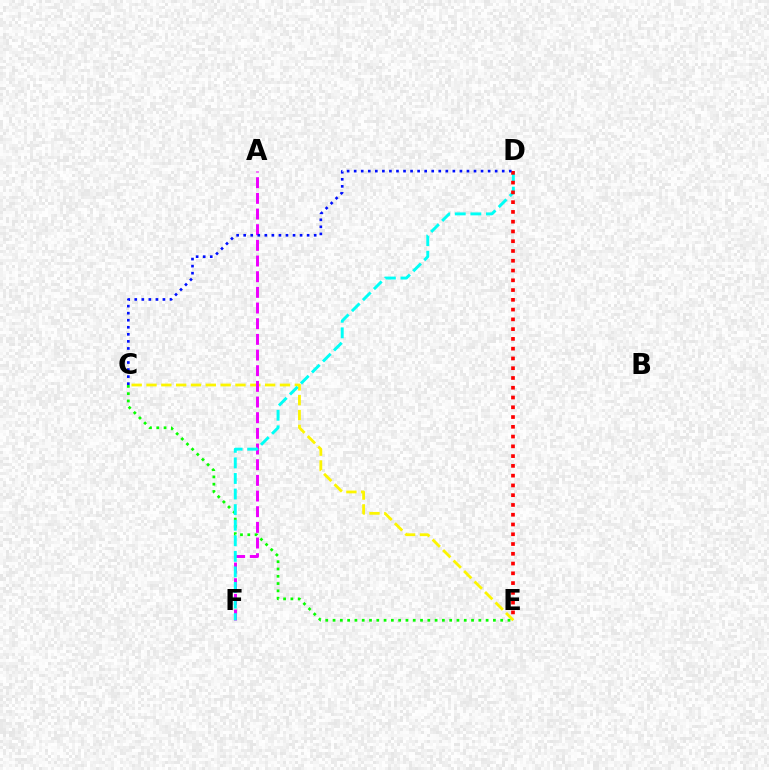{('C', 'E'): [{'color': '#fcf500', 'line_style': 'dashed', 'thickness': 2.01}, {'color': '#08ff00', 'line_style': 'dotted', 'thickness': 1.98}], ('A', 'F'): [{'color': '#ee00ff', 'line_style': 'dashed', 'thickness': 2.13}], ('D', 'F'): [{'color': '#00fff6', 'line_style': 'dashed', 'thickness': 2.12}], ('D', 'E'): [{'color': '#ff0000', 'line_style': 'dotted', 'thickness': 2.65}], ('C', 'D'): [{'color': '#0010ff', 'line_style': 'dotted', 'thickness': 1.92}]}